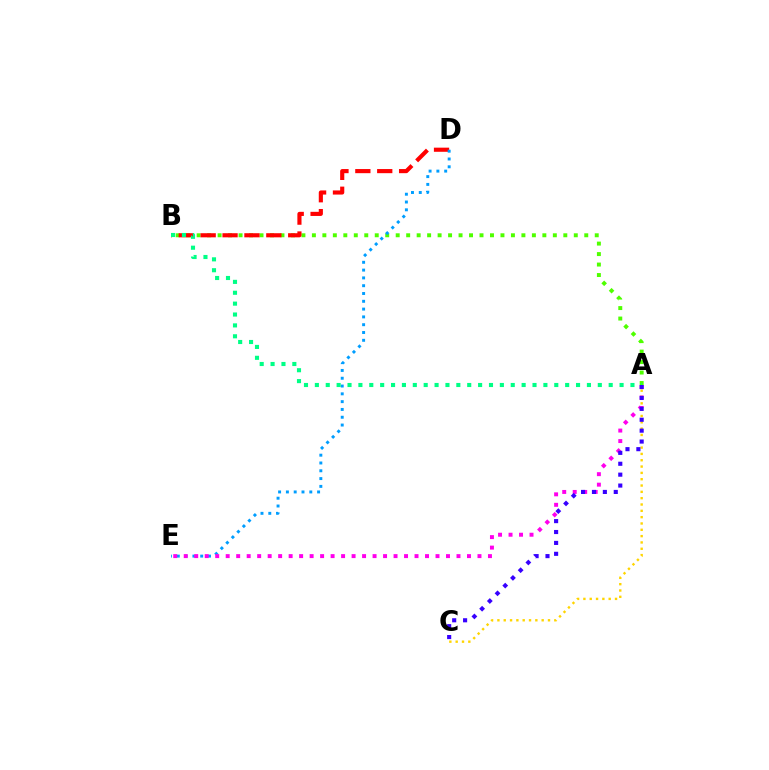{('A', 'B'): [{'color': '#4fff00', 'line_style': 'dotted', 'thickness': 2.85}, {'color': '#00ff86', 'line_style': 'dotted', 'thickness': 2.96}], ('B', 'D'): [{'color': '#ff0000', 'line_style': 'dashed', 'thickness': 2.97}], ('D', 'E'): [{'color': '#009eff', 'line_style': 'dotted', 'thickness': 2.12}], ('A', 'E'): [{'color': '#ff00ed', 'line_style': 'dotted', 'thickness': 2.85}], ('A', 'C'): [{'color': '#ffd500', 'line_style': 'dotted', 'thickness': 1.72}, {'color': '#3700ff', 'line_style': 'dotted', 'thickness': 2.96}]}